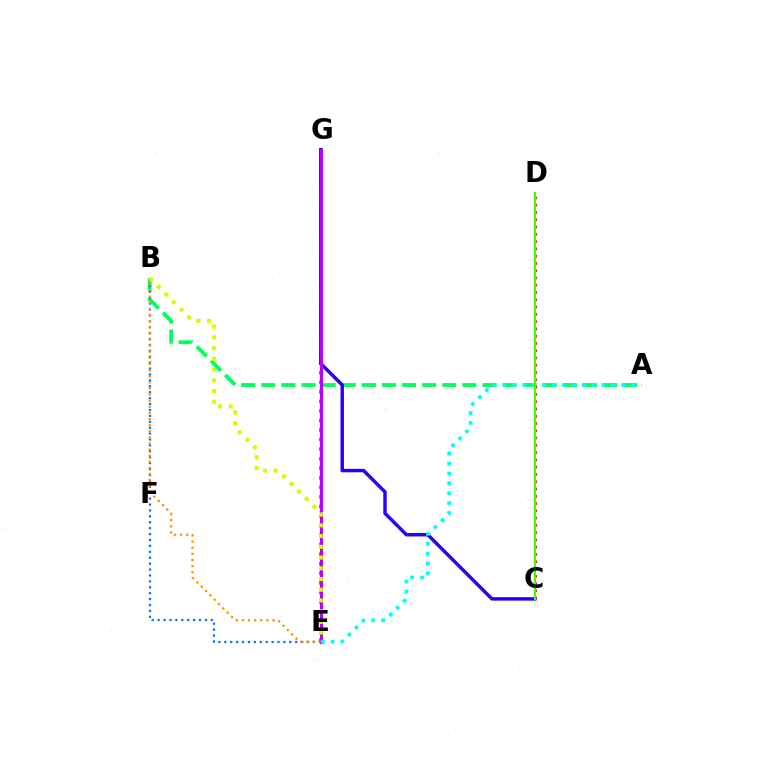{('A', 'B'): [{'color': '#00ff5c', 'line_style': 'dashed', 'thickness': 2.73}], ('B', 'E'): [{'color': '#0074ff', 'line_style': 'dotted', 'thickness': 1.61}, {'color': '#ff9400', 'line_style': 'dotted', 'thickness': 1.66}, {'color': '#d1ff00', 'line_style': 'dotted', 'thickness': 2.91}], ('E', 'G'): [{'color': '#ff00ac', 'line_style': 'dotted', 'thickness': 2.6}, {'color': '#b900ff', 'line_style': 'solid', 'thickness': 2.27}], ('C', 'G'): [{'color': '#2500ff', 'line_style': 'solid', 'thickness': 2.48}], ('C', 'D'): [{'color': '#ff0000', 'line_style': 'dotted', 'thickness': 1.98}, {'color': '#3dff00', 'line_style': 'solid', 'thickness': 1.52}], ('A', 'E'): [{'color': '#00fff6', 'line_style': 'dotted', 'thickness': 2.69}]}